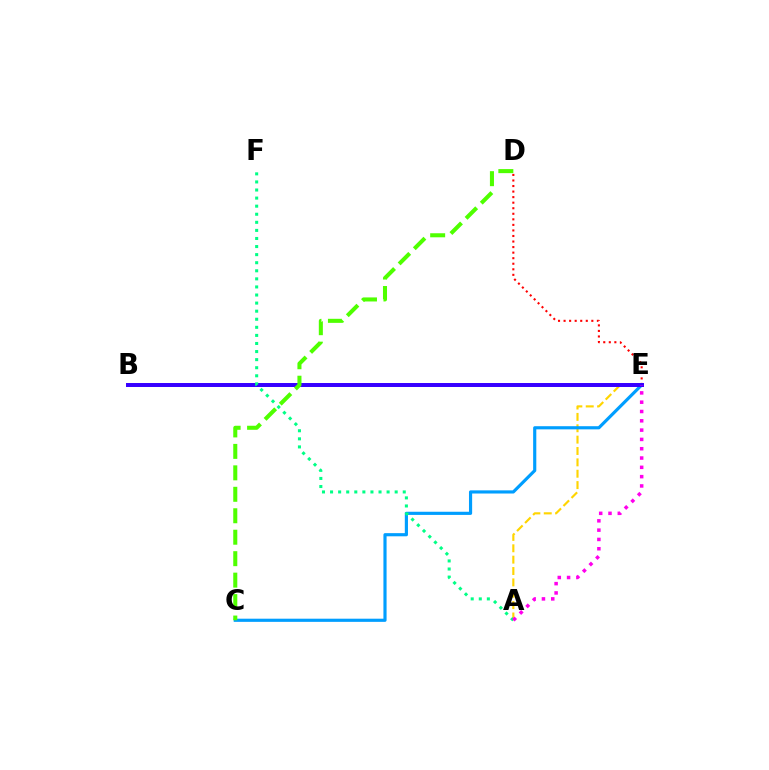{('A', 'E'): [{'color': '#ffd500', 'line_style': 'dashed', 'thickness': 1.54}, {'color': '#ff00ed', 'line_style': 'dotted', 'thickness': 2.53}], ('D', 'E'): [{'color': '#ff0000', 'line_style': 'dotted', 'thickness': 1.51}], ('C', 'E'): [{'color': '#009eff', 'line_style': 'solid', 'thickness': 2.27}], ('B', 'E'): [{'color': '#3700ff', 'line_style': 'solid', 'thickness': 2.86}], ('A', 'F'): [{'color': '#00ff86', 'line_style': 'dotted', 'thickness': 2.19}], ('C', 'D'): [{'color': '#4fff00', 'line_style': 'dashed', 'thickness': 2.91}]}